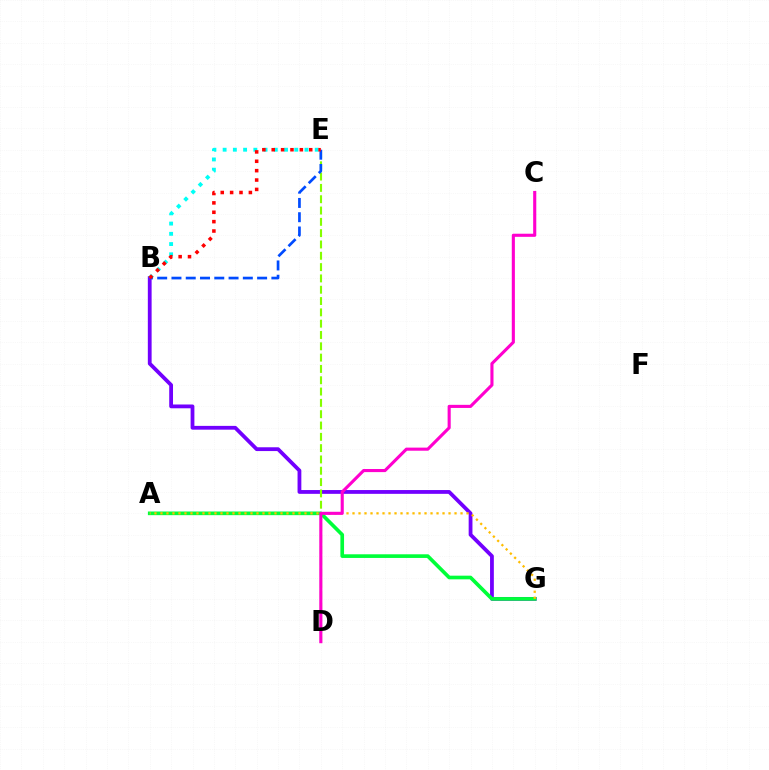{('B', 'G'): [{'color': '#7200ff', 'line_style': 'solid', 'thickness': 2.73}], ('B', 'E'): [{'color': '#00fff6', 'line_style': 'dotted', 'thickness': 2.78}, {'color': '#004bff', 'line_style': 'dashed', 'thickness': 1.94}, {'color': '#ff0000', 'line_style': 'dotted', 'thickness': 2.55}], ('A', 'G'): [{'color': '#00ff39', 'line_style': 'solid', 'thickness': 2.63}, {'color': '#ffbd00', 'line_style': 'dotted', 'thickness': 1.63}], ('D', 'E'): [{'color': '#84ff00', 'line_style': 'dashed', 'thickness': 1.54}], ('C', 'D'): [{'color': '#ff00cf', 'line_style': 'solid', 'thickness': 2.24}]}